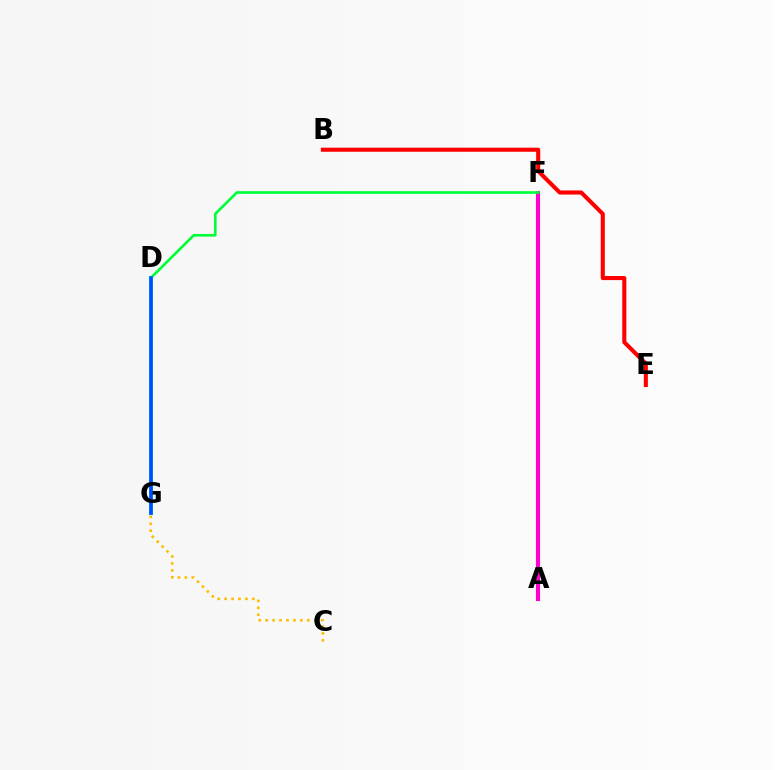{('A', 'F'): [{'color': '#ff00cf', 'line_style': 'solid', 'thickness': 2.95}], ('D', 'G'): [{'color': '#7200ff', 'line_style': 'dashed', 'thickness': 1.59}, {'color': '#00fff6', 'line_style': 'solid', 'thickness': 2.89}, {'color': '#84ff00', 'line_style': 'dashed', 'thickness': 1.67}, {'color': '#004bff', 'line_style': 'solid', 'thickness': 2.58}], ('C', 'G'): [{'color': '#ffbd00', 'line_style': 'dotted', 'thickness': 1.89}], ('D', 'F'): [{'color': '#00ff39', 'line_style': 'solid', 'thickness': 1.92}], ('B', 'E'): [{'color': '#ff0000', 'line_style': 'solid', 'thickness': 2.94}]}